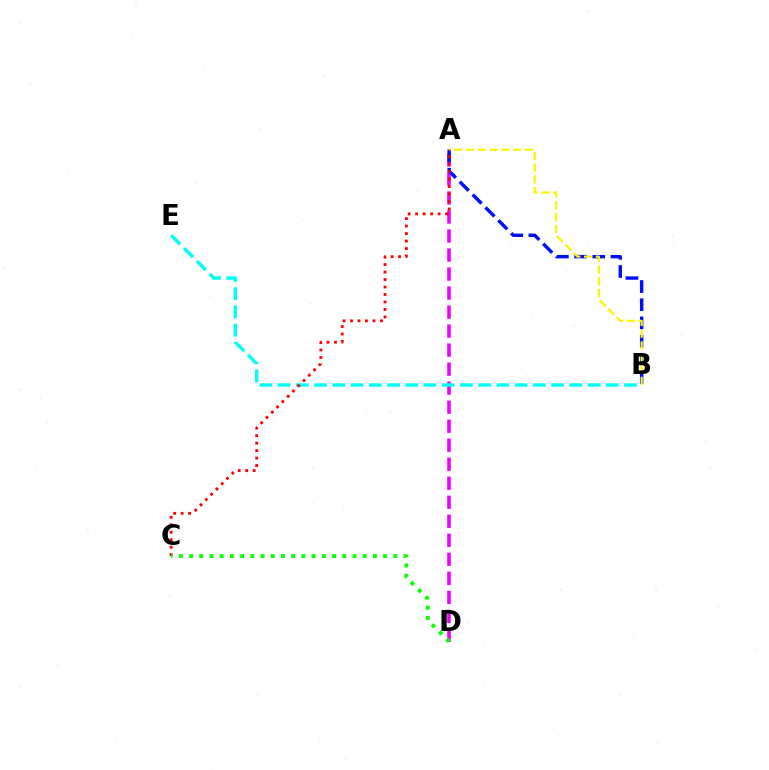{('A', 'D'): [{'color': '#ee00ff', 'line_style': 'dashed', 'thickness': 2.58}], ('A', 'B'): [{'color': '#0010ff', 'line_style': 'dashed', 'thickness': 2.47}, {'color': '#fcf500', 'line_style': 'dashed', 'thickness': 1.6}], ('B', 'E'): [{'color': '#00fff6', 'line_style': 'dashed', 'thickness': 2.48}], ('A', 'C'): [{'color': '#ff0000', 'line_style': 'dotted', 'thickness': 2.03}], ('C', 'D'): [{'color': '#08ff00', 'line_style': 'dotted', 'thickness': 2.78}]}